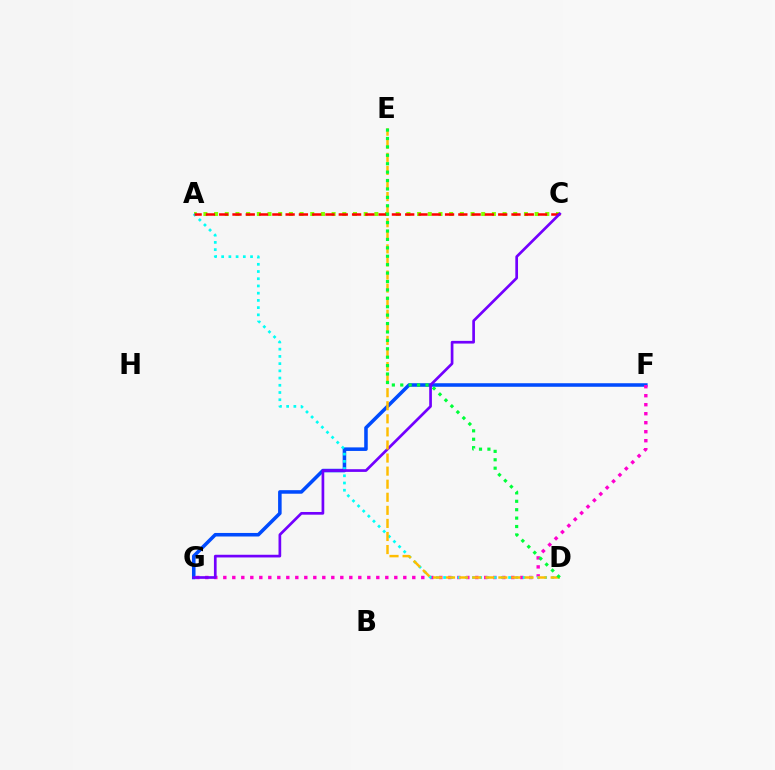{('F', 'G'): [{'color': '#004bff', 'line_style': 'solid', 'thickness': 2.56}, {'color': '#ff00cf', 'line_style': 'dotted', 'thickness': 2.45}], ('A', 'C'): [{'color': '#84ff00', 'line_style': 'dotted', 'thickness': 2.9}, {'color': '#ff0000', 'line_style': 'dashed', 'thickness': 1.8}], ('A', 'D'): [{'color': '#00fff6', 'line_style': 'dotted', 'thickness': 1.96}], ('C', 'G'): [{'color': '#7200ff', 'line_style': 'solid', 'thickness': 1.94}], ('D', 'E'): [{'color': '#ffbd00', 'line_style': 'dashed', 'thickness': 1.78}, {'color': '#00ff39', 'line_style': 'dotted', 'thickness': 2.29}]}